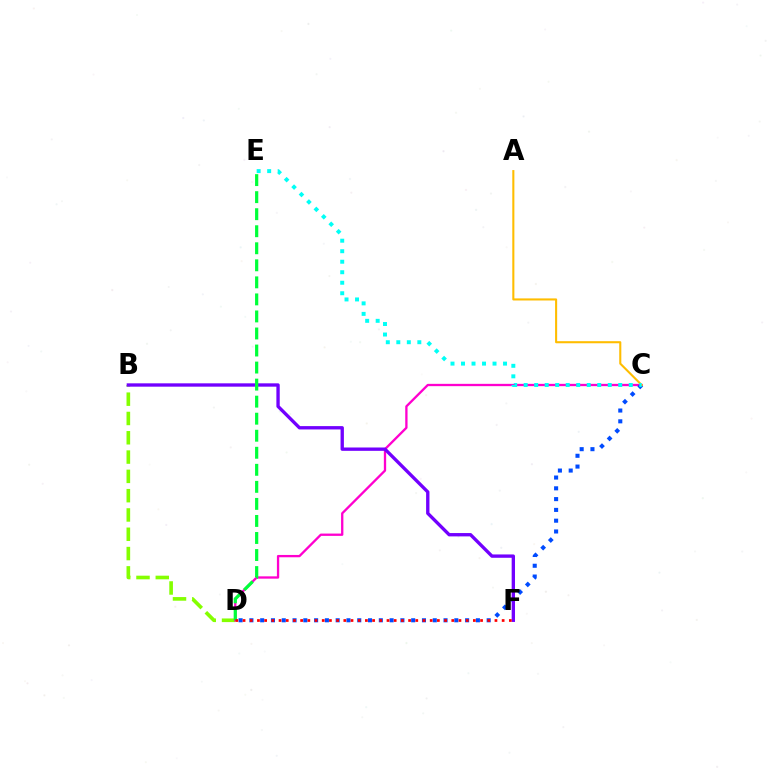{('B', 'D'): [{'color': '#84ff00', 'line_style': 'dashed', 'thickness': 2.62}], ('C', 'D'): [{'color': '#ff00cf', 'line_style': 'solid', 'thickness': 1.67}, {'color': '#004bff', 'line_style': 'dotted', 'thickness': 2.93}], ('B', 'F'): [{'color': '#7200ff', 'line_style': 'solid', 'thickness': 2.41}], ('A', 'C'): [{'color': '#ffbd00', 'line_style': 'solid', 'thickness': 1.5}], ('D', 'E'): [{'color': '#00ff39', 'line_style': 'dashed', 'thickness': 2.32}], ('C', 'E'): [{'color': '#00fff6', 'line_style': 'dotted', 'thickness': 2.85}], ('D', 'F'): [{'color': '#ff0000', 'line_style': 'dotted', 'thickness': 1.96}]}